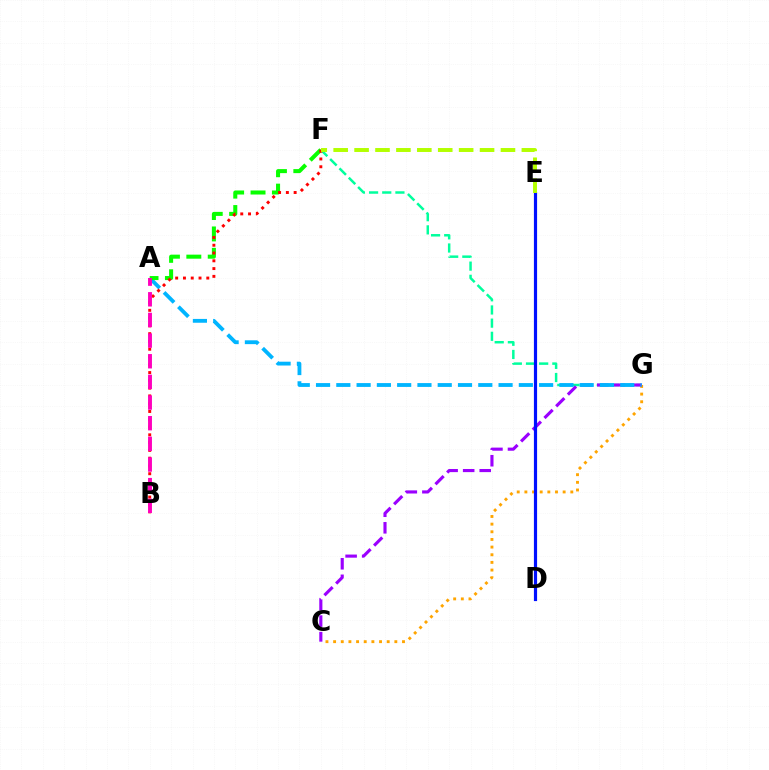{('F', 'G'): [{'color': '#00ff9d', 'line_style': 'dashed', 'thickness': 1.79}], ('C', 'G'): [{'color': '#ffa500', 'line_style': 'dotted', 'thickness': 2.08}, {'color': '#9b00ff', 'line_style': 'dashed', 'thickness': 2.25}], ('A', 'G'): [{'color': '#00b5ff', 'line_style': 'dashed', 'thickness': 2.76}], ('A', 'F'): [{'color': '#08ff00', 'line_style': 'dashed', 'thickness': 2.91}], ('B', 'F'): [{'color': '#ff0000', 'line_style': 'dotted', 'thickness': 2.11}], ('D', 'E'): [{'color': '#0010ff', 'line_style': 'solid', 'thickness': 2.29}], ('E', 'F'): [{'color': '#b3ff00', 'line_style': 'dashed', 'thickness': 2.84}], ('A', 'B'): [{'color': '#ff00bd', 'line_style': 'dashed', 'thickness': 2.81}]}